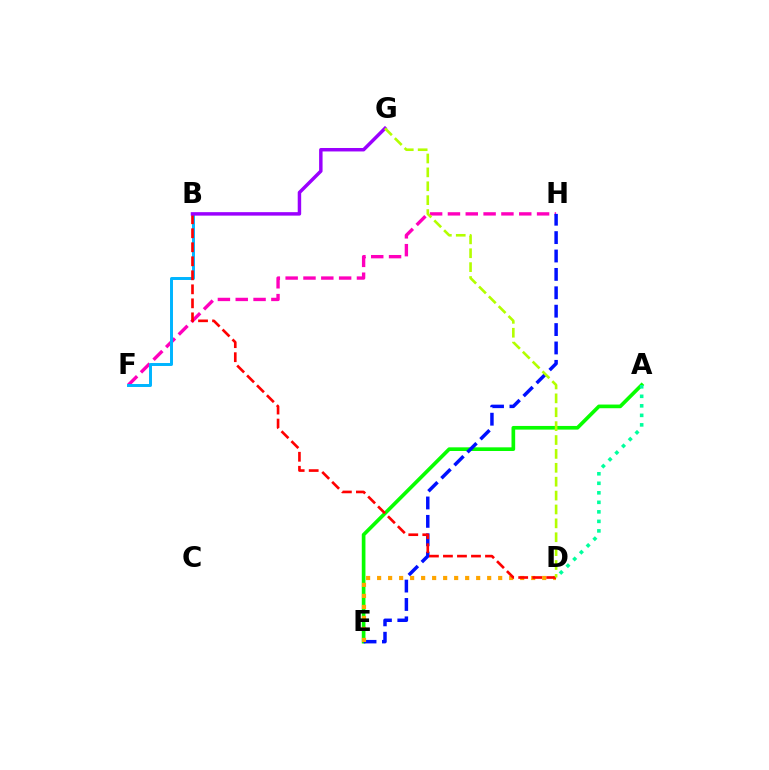{('F', 'H'): [{'color': '#ff00bd', 'line_style': 'dashed', 'thickness': 2.42}], ('A', 'E'): [{'color': '#08ff00', 'line_style': 'solid', 'thickness': 2.64}], ('E', 'H'): [{'color': '#0010ff', 'line_style': 'dashed', 'thickness': 2.5}], ('B', 'F'): [{'color': '#00b5ff', 'line_style': 'solid', 'thickness': 2.13}], ('D', 'E'): [{'color': '#ffa500', 'line_style': 'dotted', 'thickness': 2.99}], ('B', 'D'): [{'color': '#ff0000', 'line_style': 'dashed', 'thickness': 1.9}], ('B', 'G'): [{'color': '#9b00ff', 'line_style': 'solid', 'thickness': 2.49}], ('A', 'D'): [{'color': '#00ff9d', 'line_style': 'dotted', 'thickness': 2.59}], ('D', 'G'): [{'color': '#b3ff00', 'line_style': 'dashed', 'thickness': 1.89}]}